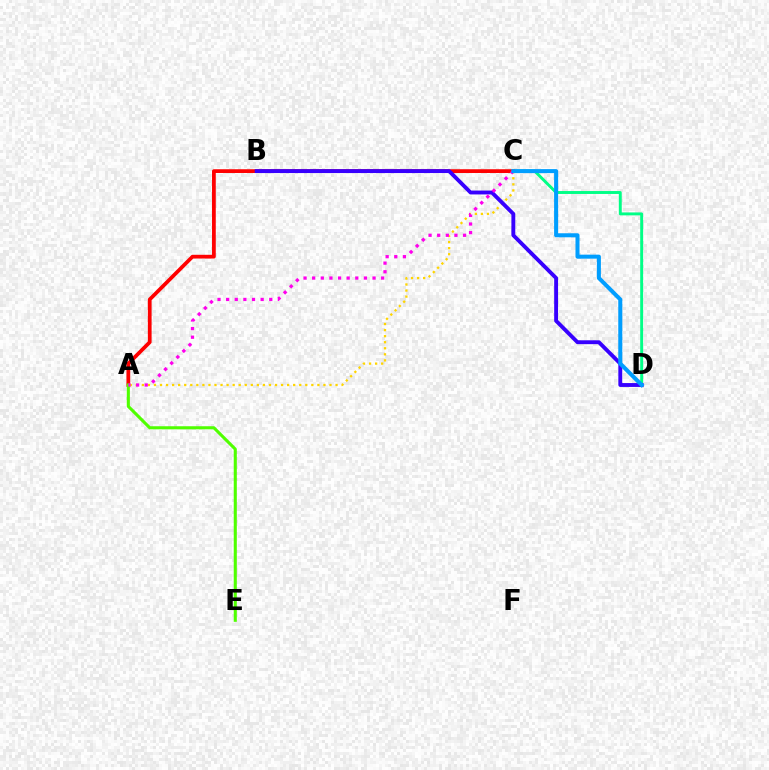{('C', 'D'): [{'color': '#00ff86', 'line_style': 'solid', 'thickness': 2.1}, {'color': '#009eff', 'line_style': 'solid', 'thickness': 2.9}], ('A', 'C'): [{'color': '#ff0000', 'line_style': 'solid', 'thickness': 2.7}, {'color': '#ffd500', 'line_style': 'dotted', 'thickness': 1.64}, {'color': '#ff00ed', 'line_style': 'dotted', 'thickness': 2.34}], ('B', 'D'): [{'color': '#3700ff', 'line_style': 'solid', 'thickness': 2.79}], ('A', 'E'): [{'color': '#4fff00', 'line_style': 'solid', 'thickness': 2.22}]}